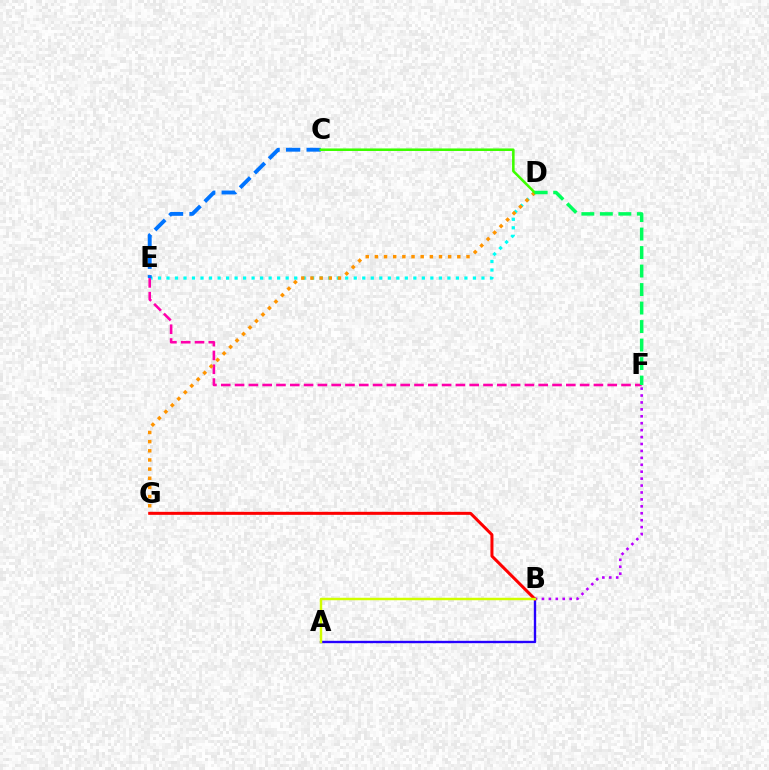{('D', 'E'): [{'color': '#00fff6', 'line_style': 'dotted', 'thickness': 2.31}], ('E', 'F'): [{'color': '#ff00ac', 'line_style': 'dashed', 'thickness': 1.88}], ('D', 'G'): [{'color': '#ff9400', 'line_style': 'dotted', 'thickness': 2.49}], ('A', 'B'): [{'color': '#2500ff', 'line_style': 'solid', 'thickness': 1.71}, {'color': '#d1ff00', 'line_style': 'solid', 'thickness': 1.77}], ('B', 'F'): [{'color': '#b900ff', 'line_style': 'dotted', 'thickness': 1.88}], ('B', 'G'): [{'color': '#ff0000', 'line_style': 'solid', 'thickness': 2.17}], ('C', 'E'): [{'color': '#0074ff', 'line_style': 'dashed', 'thickness': 2.79}], ('C', 'D'): [{'color': '#3dff00', 'line_style': 'solid', 'thickness': 1.84}], ('D', 'F'): [{'color': '#00ff5c', 'line_style': 'dashed', 'thickness': 2.51}]}